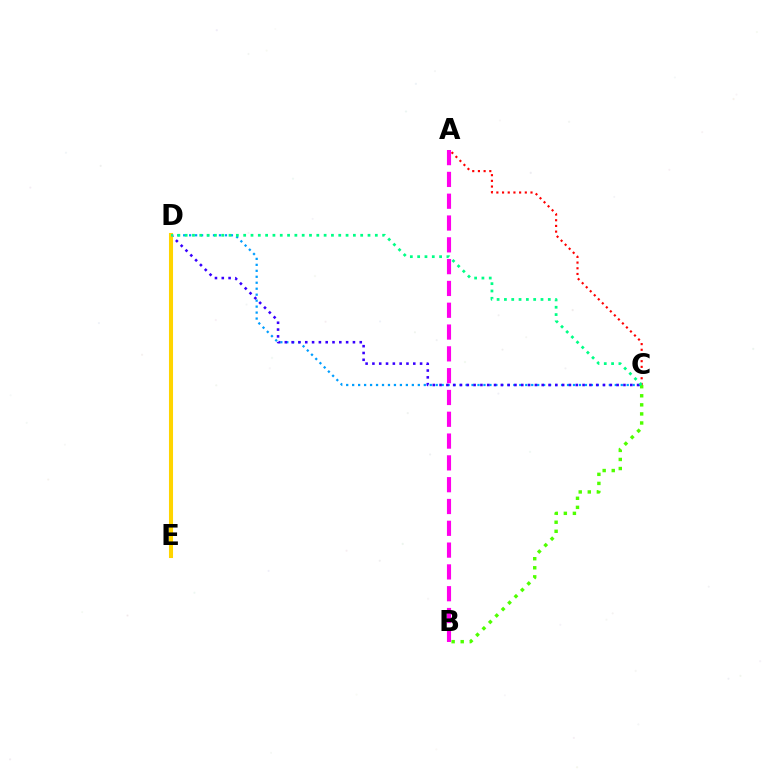{('C', 'D'): [{'color': '#009eff', 'line_style': 'dotted', 'thickness': 1.62}, {'color': '#3700ff', 'line_style': 'dotted', 'thickness': 1.85}, {'color': '#00ff86', 'line_style': 'dotted', 'thickness': 1.99}], ('A', 'C'): [{'color': '#ff0000', 'line_style': 'dotted', 'thickness': 1.55}], ('D', 'E'): [{'color': '#ffd500', 'line_style': 'solid', 'thickness': 2.93}], ('A', 'B'): [{'color': '#ff00ed', 'line_style': 'dashed', 'thickness': 2.96}], ('B', 'C'): [{'color': '#4fff00', 'line_style': 'dotted', 'thickness': 2.46}]}